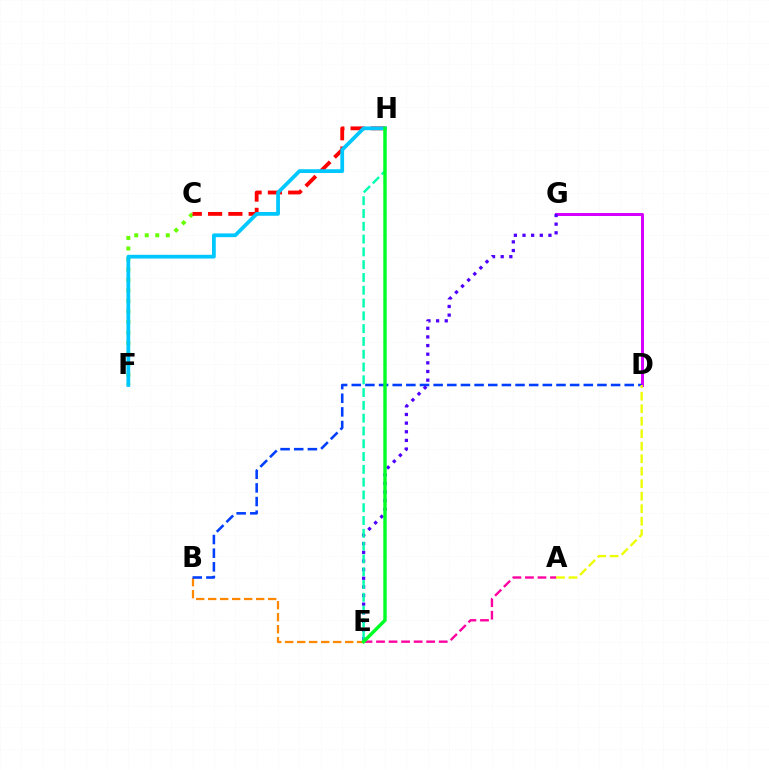{('B', 'E'): [{'color': '#ff8800', 'line_style': 'dashed', 'thickness': 1.63}], ('D', 'G'): [{'color': '#d600ff', 'line_style': 'solid', 'thickness': 2.16}], ('B', 'D'): [{'color': '#003fff', 'line_style': 'dashed', 'thickness': 1.85}], ('C', 'F'): [{'color': '#66ff00', 'line_style': 'dotted', 'thickness': 2.86}], ('C', 'H'): [{'color': '#ff0000', 'line_style': 'dashed', 'thickness': 2.76}], ('E', 'G'): [{'color': '#4f00ff', 'line_style': 'dotted', 'thickness': 2.35}], ('E', 'H'): [{'color': '#00ffaf', 'line_style': 'dashed', 'thickness': 1.74}, {'color': '#00ff27', 'line_style': 'solid', 'thickness': 2.47}], ('A', 'D'): [{'color': '#eeff00', 'line_style': 'dashed', 'thickness': 1.7}], ('A', 'E'): [{'color': '#ff00a0', 'line_style': 'dashed', 'thickness': 1.7}], ('F', 'H'): [{'color': '#00c7ff', 'line_style': 'solid', 'thickness': 2.7}]}